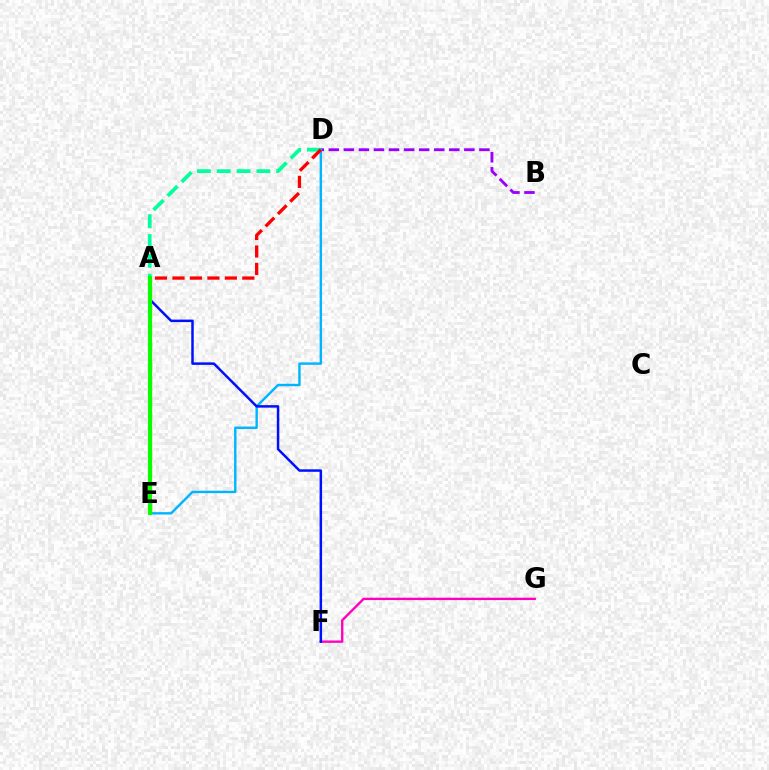{('B', 'D'): [{'color': '#9b00ff', 'line_style': 'dashed', 'thickness': 2.05}], ('A', 'D'): [{'color': '#00ff9d', 'line_style': 'dashed', 'thickness': 2.69}, {'color': '#ff0000', 'line_style': 'dashed', 'thickness': 2.37}], ('F', 'G'): [{'color': '#ff00bd', 'line_style': 'solid', 'thickness': 1.7}], ('A', 'E'): [{'color': '#b3ff00', 'line_style': 'dotted', 'thickness': 2.96}, {'color': '#ffa500', 'line_style': 'dashed', 'thickness': 2.41}, {'color': '#08ff00', 'line_style': 'solid', 'thickness': 2.99}], ('D', 'E'): [{'color': '#00b5ff', 'line_style': 'solid', 'thickness': 1.74}], ('A', 'F'): [{'color': '#0010ff', 'line_style': 'solid', 'thickness': 1.79}]}